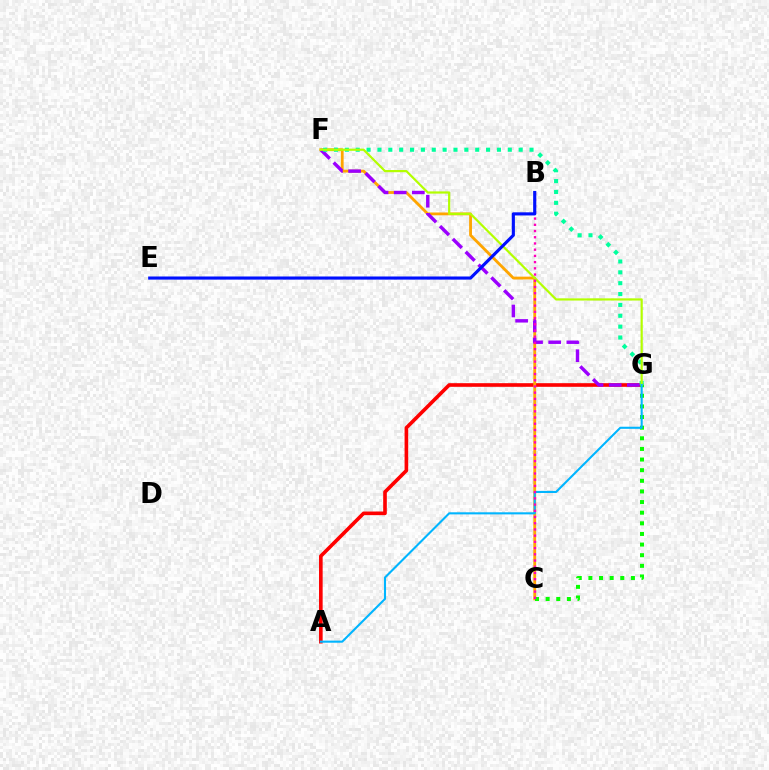{('A', 'G'): [{'color': '#ff0000', 'line_style': 'solid', 'thickness': 2.61}, {'color': '#00b5ff', 'line_style': 'solid', 'thickness': 1.5}], ('C', 'F'): [{'color': '#ffa500', 'line_style': 'solid', 'thickness': 2.03}], ('F', 'G'): [{'color': '#9b00ff', 'line_style': 'dashed', 'thickness': 2.47}, {'color': '#00ff9d', 'line_style': 'dotted', 'thickness': 2.95}, {'color': '#b3ff00', 'line_style': 'solid', 'thickness': 1.58}], ('C', 'G'): [{'color': '#08ff00', 'line_style': 'dotted', 'thickness': 2.89}], ('B', 'C'): [{'color': '#ff00bd', 'line_style': 'dotted', 'thickness': 1.69}], ('B', 'E'): [{'color': '#0010ff', 'line_style': 'solid', 'thickness': 2.26}]}